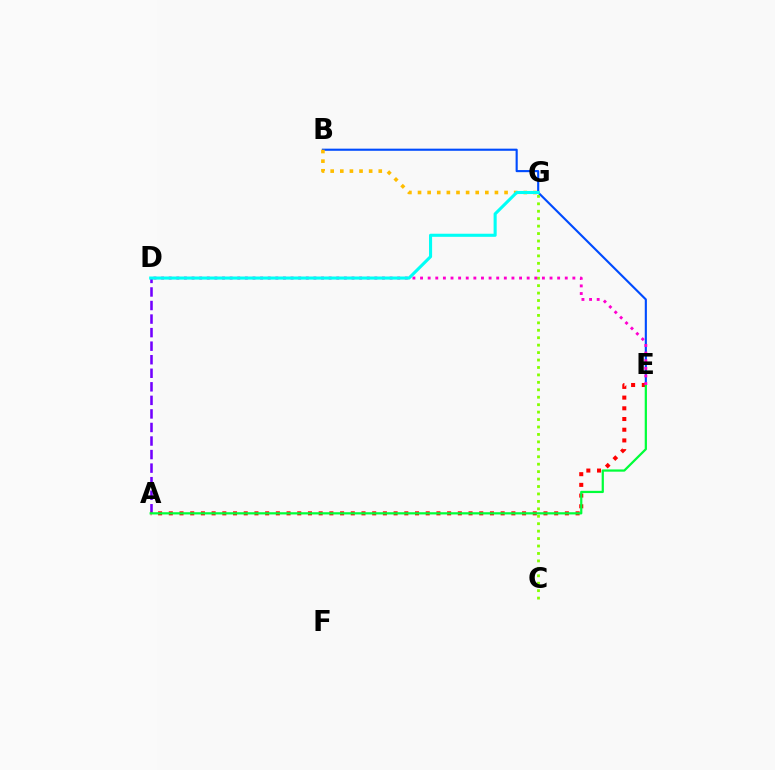{('B', 'E'): [{'color': '#004bff', 'line_style': 'solid', 'thickness': 1.53}], ('A', 'D'): [{'color': '#7200ff', 'line_style': 'dashed', 'thickness': 1.84}], ('A', 'E'): [{'color': '#ff0000', 'line_style': 'dotted', 'thickness': 2.91}, {'color': '#00ff39', 'line_style': 'solid', 'thickness': 1.61}], ('B', 'G'): [{'color': '#ffbd00', 'line_style': 'dotted', 'thickness': 2.61}], ('C', 'G'): [{'color': '#84ff00', 'line_style': 'dotted', 'thickness': 2.02}], ('D', 'E'): [{'color': '#ff00cf', 'line_style': 'dotted', 'thickness': 2.07}], ('D', 'G'): [{'color': '#00fff6', 'line_style': 'solid', 'thickness': 2.22}]}